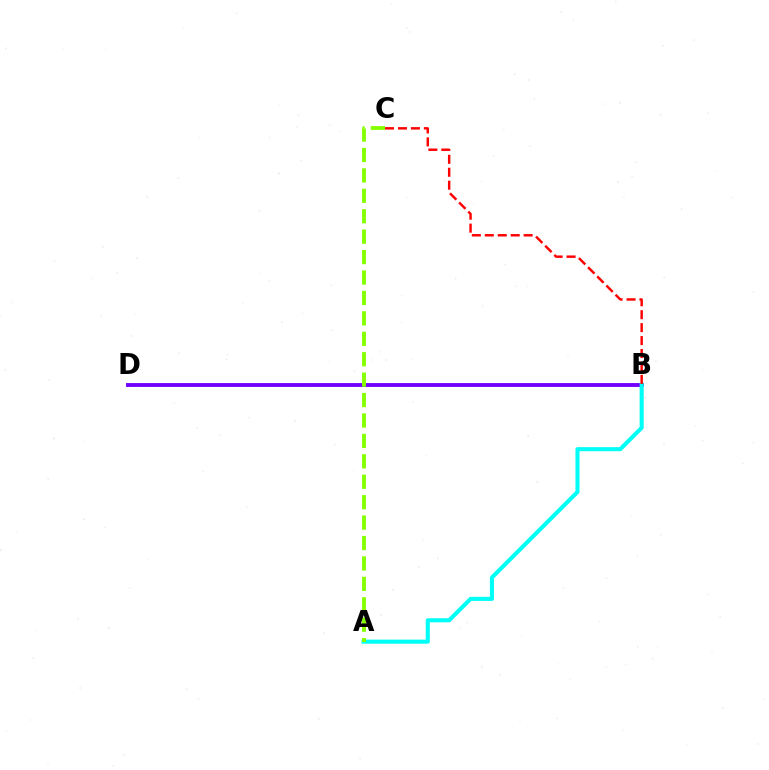{('B', 'D'): [{'color': '#7200ff', 'line_style': 'solid', 'thickness': 2.79}], ('A', 'B'): [{'color': '#00fff6', 'line_style': 'solid', 'thickness': 2.93}], ('B', 'C'): [{'color': '#ff0000', 'line_style': 'dashed', 'thickness': 1.76}], ('A', 'C'): [{'color': '#84ff00', 'line_style': 'dashed', 'thickness': 2.77}]}